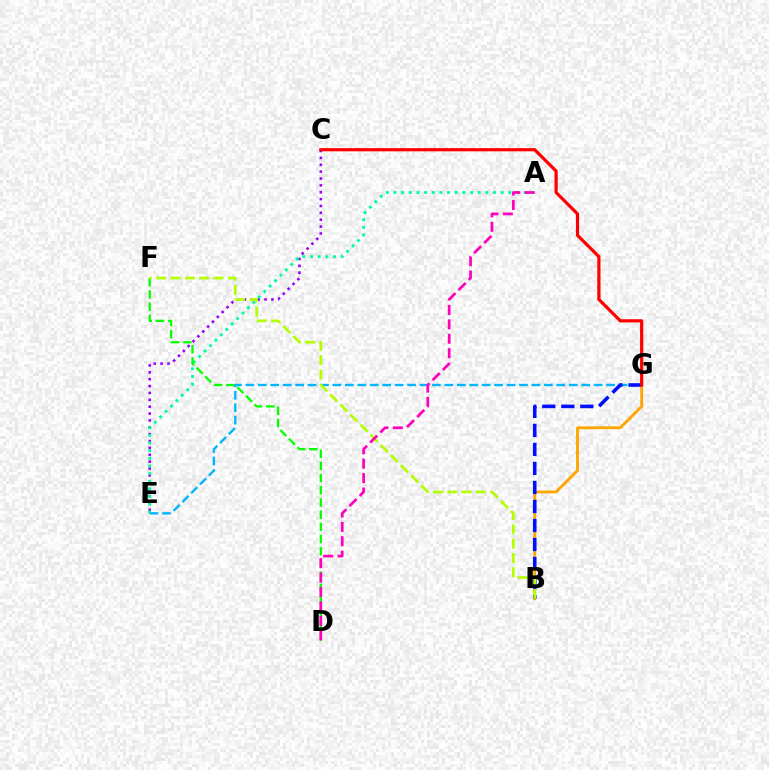{('C', 'E'): [{'color': '#9b00ff', 'line_style': 'dotted', 'thickness': 1.87}], ('B', 'G'): [{'color': '#ffa500', 'line_style': 'solid', 'thickness': 2.05}, {'color': '#0010ff', 'line_style': 'dashed', 'thickness': 2.58}], ('A', 'E'): [{'color': '#00ff9d', 'line_style': 'dotted', 'thickness': 2.08}], ('D', 'F'): [{'color': '#08ff00', 'line_style': 'dashed', 'thickness': 1.66}], ('E', 'G'): [{'color': '#00b5ff', 'line_style': 'dashed', 'thickness': 1.69}], ('C', 'G'): [{'color': '#ff0000', 'line_style': 'solid', 'thickness': 2.3}], ('B', 'F'): [{'color': '#b3ff00', 'line_style': 'dashed', 'thickness': 1.95}], ('A', 'D'): [{'color': '#ff00bd', 'line_style': 'dashed', 'thickness': 1.96}]}